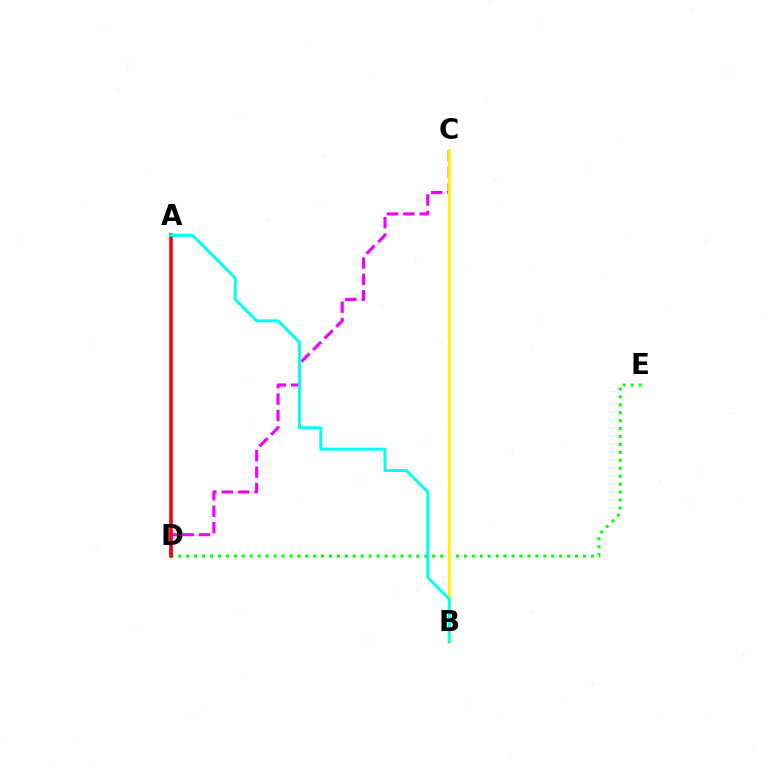{('C', 'D'): [{'color': '#ee00ff', 'line_style': 'dashed', 'thickness': 2.23}], ('A', 'D'): [{'color': '#0010ff', 'line_style': 'dashed', 'thickness': 1.51}, {'color': '#ff0000', 'line_style': 'solid', 'thickness': 2.54}], ('D', 'E'): [{'color': '#08ff00', 'line_style': 'dotted', 'thickness': 2.16}], ('B', 'C'): [{'color': '#fcf500', 'line_style': 'solid', 'thickness': 2.12}], ('A', 'B'): [{'color': '#00fff6', 'line_style': 'solid', 'thickness': 2.11}]}